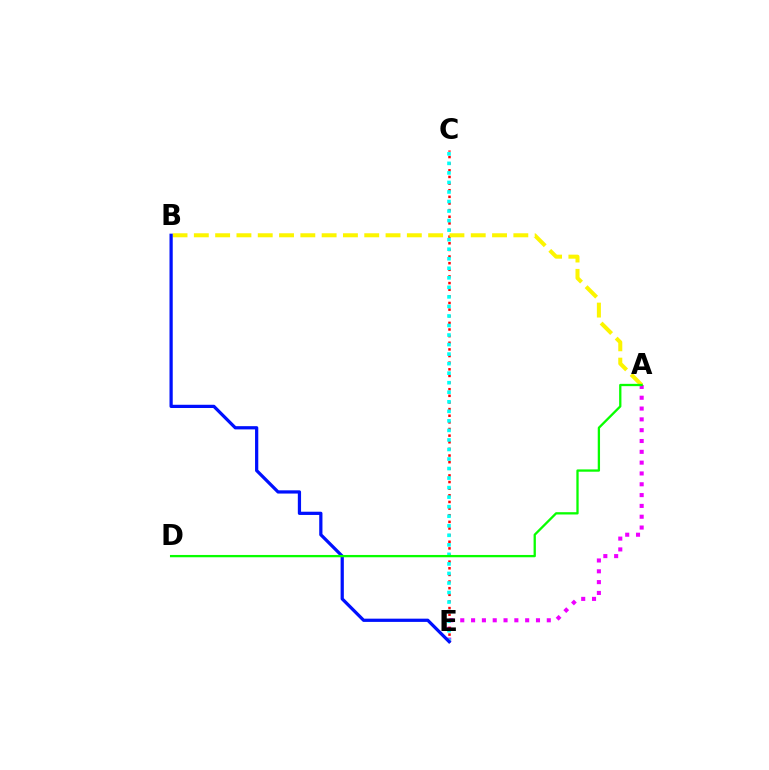{('A', 'E'): [{'color': '#ee00ff', 'line_style': 'dotted', 'thickness': 2.94}], ('C', 'E'): [{'color': '#ff0000', 'line_style': 'dotted', 'thickness': 1.8}, {'color': '#00fff6', 'line_style': 'dotted', 'thickness': 2.59}], ('A', 'B'): [{'color': '#fcf500', 'line_style': 'dashed', 'thickness': 2.89}], ('B', 'E'): [{'color': '#0010ff', 'line_style': 'solid', 'thickness': 2.33}], ('A', 'D'): [{'color': '#08ff00', 'line_style': 'solid', 'thickness': 1.66}]}